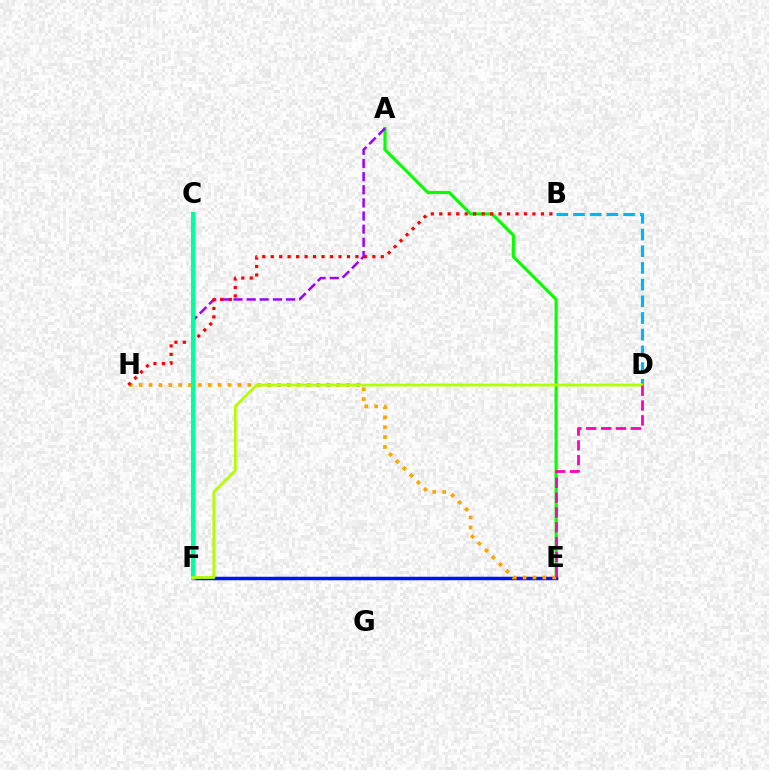{('A', 'E'): [{'color': '#08ff00', 'line_style': 'solid', 'thickness': 2.26}], ('A', 'F'): [{'color': '#9b00ff', 'line_style': 'dashed', 'thickness': 1.79}], ('B', 'D'): [{'color': '#00b5ff', 'line_style': 'dashed', 'thickness': 2.27}], ('E', 'F'): [{'color': '#0010ff', 'line_style': 'solid', 'thickness': 2.51}], ('E', 'H'): [{'color': '#ffa500', 'line_style': 'dotted', 'thickness': 2.68}], ('B', 'H'): [{'color': '#ff0000', 'line_style': 'dotted', 'thickness': 2.3}], ('C', 'F'): [{'color': '#00ff9d', 'line_style': 'solid', 'thickness': 2.96}], ('D', 'F'): [{'color': '#b3ff00', 'line_style': 'solid', 'thickness': 2.04}], ('D', 'E'): [{'color': '#ff00bd', 'line_style': 'dashed', 'thickness': 2.02}]}